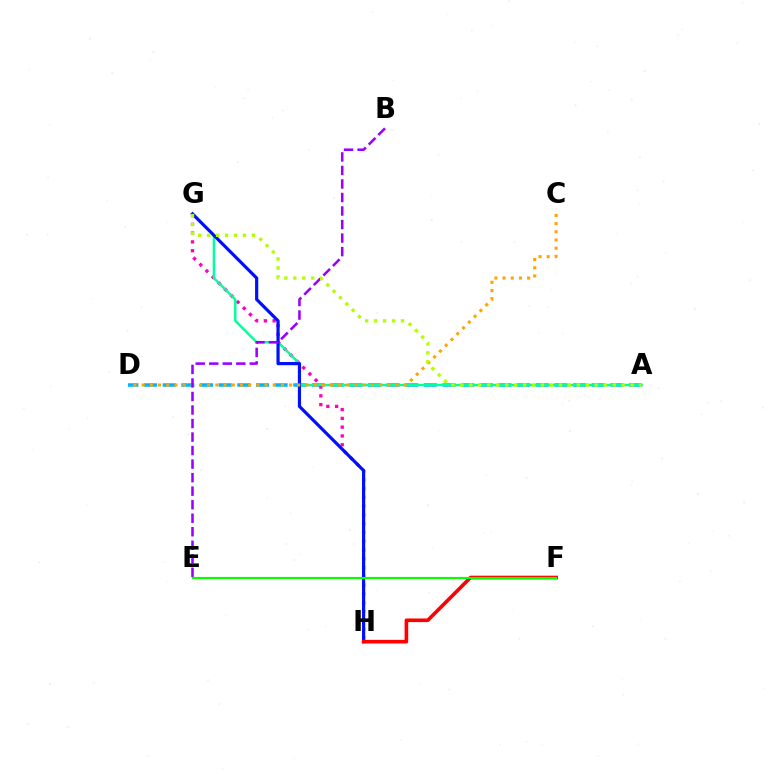{('A', 'D'): [{'color': '#00b5ff', 'line_style': 'dashed', 'thickness': 2.53}], ('G', 'H'): [{'color': '#ff00bd', 'line_style': 'dotted', 'thickness': 2.39}, {'color': '#0010ff', 'line_style': 'solid', 'thickness': 2.3}], ('A', 'G'): [{'color': '#00ff9d', 'line_style': 'solid', 'thickness': 1.76}, {'color': '#b3ff00', 'line_style': 'dotted', 'thickness': 2.43}], ('C', 'D'): [{'color': '#ffa500', 'line_style': 'dotted', 'thickness': 2.23}], ('F', 'H'): [{'color': '#ff0000', 'line_style': 'solid', 'thickness': 2.61}], ('B', 'E'): [{'color': '#9b00ff', 'line_style': 'dashed', 'thickness': 1.84}], ('E', 'F'): [{'color': '#08ff00', 'line_style': 'solid', 'thickness': 1.56}]}